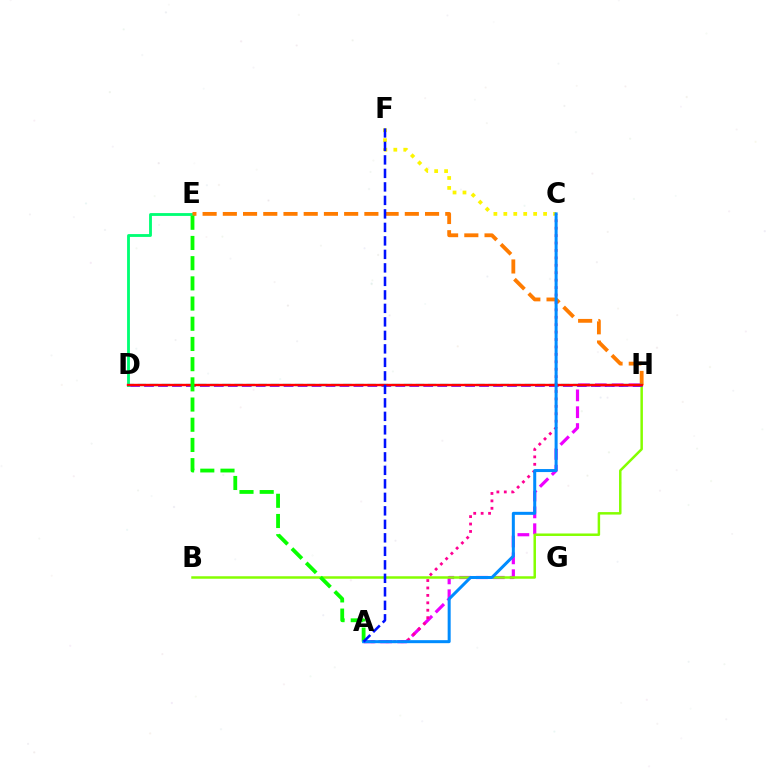{('D', 'E'): [{'color': '#00ff74', 'line_style': 'solid', 'thickness': 2.04}], ('E', 'H'): [{'color': '#ff7c00', 'line_style': 'dashed', 'thickness': 2.75}], ('A', 'H'): [{'color': '#ee00ff', 'line_style': 'dashed', 'thickness': 2.29}], ('B', 'H'): [{'color': '#84ff00', 'line_style': 'solid', 'thickness': 1.79}], ('D', 'H'): [{'color': '#00fff6', 'line_style': 'dashed', 'thickness': 1.64}, {'color': '#7200ff', 'line_style': 'dashed', 'thickness': 1.9}, {'color': '#ff0000', 'line_style': 'solid', 'thickness': 1.72}], ('C', 'F'): [{'color': '#fcf500', 'line_style': 'dotted', 'thickness': 2.7}], ('A', 'C'): [{'color': '#ff0094', 'line_style': 'dotted', 'thickness': 2.02}, {'color': '#008cff', 'line_style': 'solid', 'thickness': 2.17}], ('A', 'E'): [{'color': '#08ff00', 'line_style': 'dashed', 'thickness': 2.74}], ('A', 'F'): [{'color': '#0010ff', 'line_style': 'dashed', 'thickness': 1.83}]}